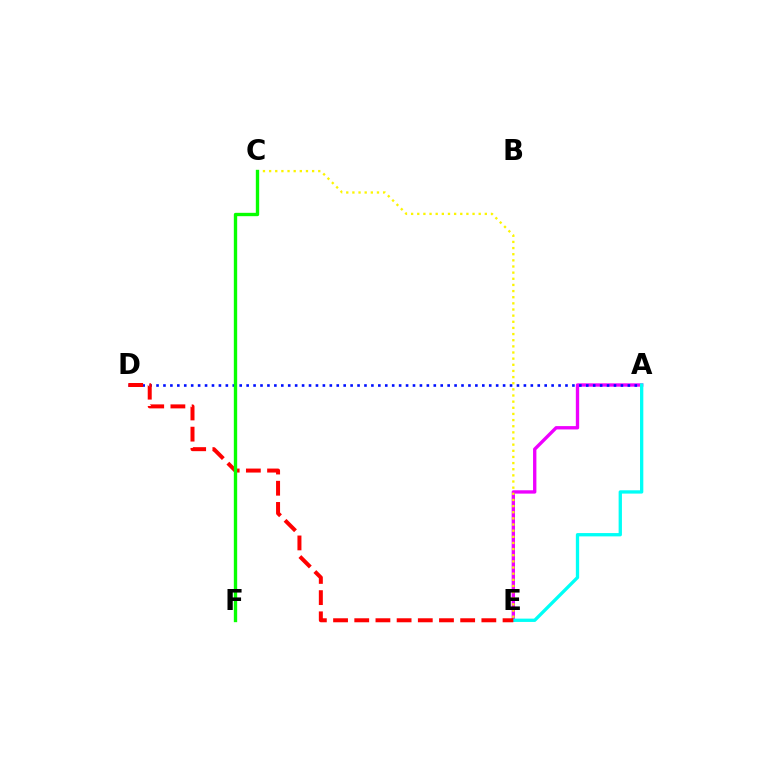{('A', 'E'): [{'color': '#ee00ff', 'line_style': 'solid', 'thickness': 2.41}, {'color': '#00fff6', 'line_style': 'solid', 'thickness': 2.39}], ('C', 'E'): [{'color': '#fcf500', 'line_style': 'dotted', 'thickness': 1.67}], ('A', 'D'): [{'color': '#0010ff', 'line_style': 'dotted', 'thickness': 1.88}], ('D', 'E'): [{'color': '#ff0000', 'line_style': 'dashed', 'thickness': 2.88}], ('C', 'F'): [{'color': '#08ff00', 'line_style': 'solid', 'thickness': 2.41}]}